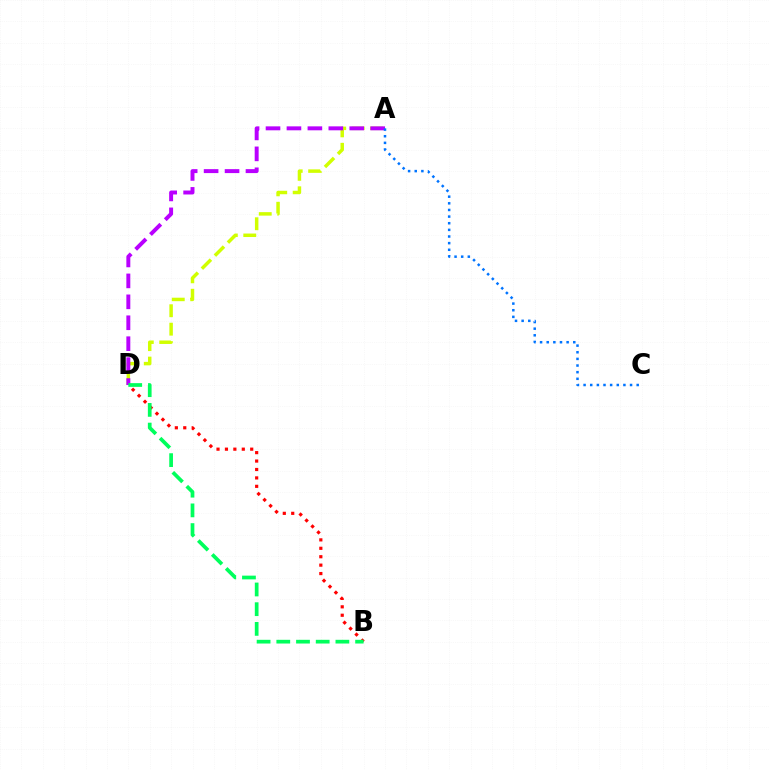{('B', 'D'): [{'color': '#ff0000', 'line_style': 'dotted', 'thickness': 2.29}, {'color': '#00ff5c', 'line_style': 'dashed', 'thickness': 2.68}], ('A', 'D'): [{'color': '#d1ff00', 'line_style': 'dashed', 'thickness': 2.5}, {'color': '#b900ff', 'line_style': 'dashed', 'thickness': 2.84}], ('A', 'C'): [{'color': '#0074ff', 'line_style': 'dotted', 'thickness': 1.8}]}